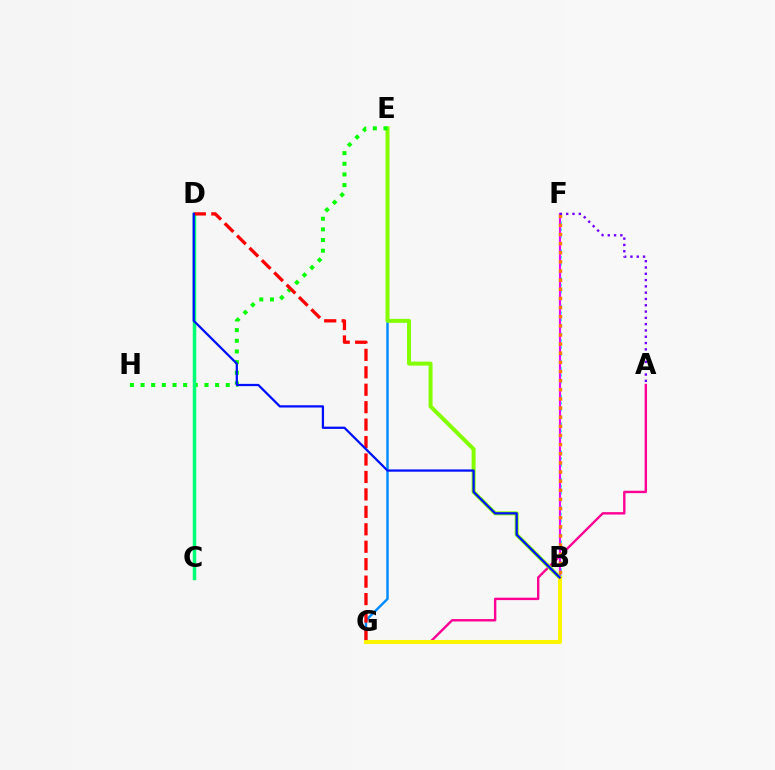{('B', 'F'): [{'color': '#00fff6', 'line_style': 'dotted', 'thickness': 1.88}, {'color': '#ee00ff', 'line_style': 'solid', 'thickness': 1.54}, {'color': '#ff7c00', 'line_style': 'dotted', 'thickness': 2.48}], ('E', 'G'): [{'color': '#008cff', 'line_style': 'solid', 'thickness': 1.75}], ('A', 'G'): [{'color': '#ff0094', 'line_style': 'solid', 'thickness': 1.73}], ('B', 'E'): [{'color': '#84ff00', 'line_style': 'solid', 'thickness': 2.87}], ('A', 'F'): [{'color': '#7200ff', 'line_style': 'dotted', 'thickness': 1.71}], ('E', 'H'): [{'color': '#08ff00', 'line_style': 'dotted', 'thickness': 2.89}], ('C', 'D'): [{'color': '#00ff74', 'line_style': 'solid', 'thickness': 2.52}], ('B', 'G'): [{'color': '#fcf500', 'line_style': 'solid', 'thickness': 2.92}], ('D', 'G'): [{'color': '#ff0000', 'line_style': 'dashed', 'thickness': 2.37}], ('B', 'D'): [{'color': '#0010ff', 'line_style': 'solid', 'thickness': 1.63}]}